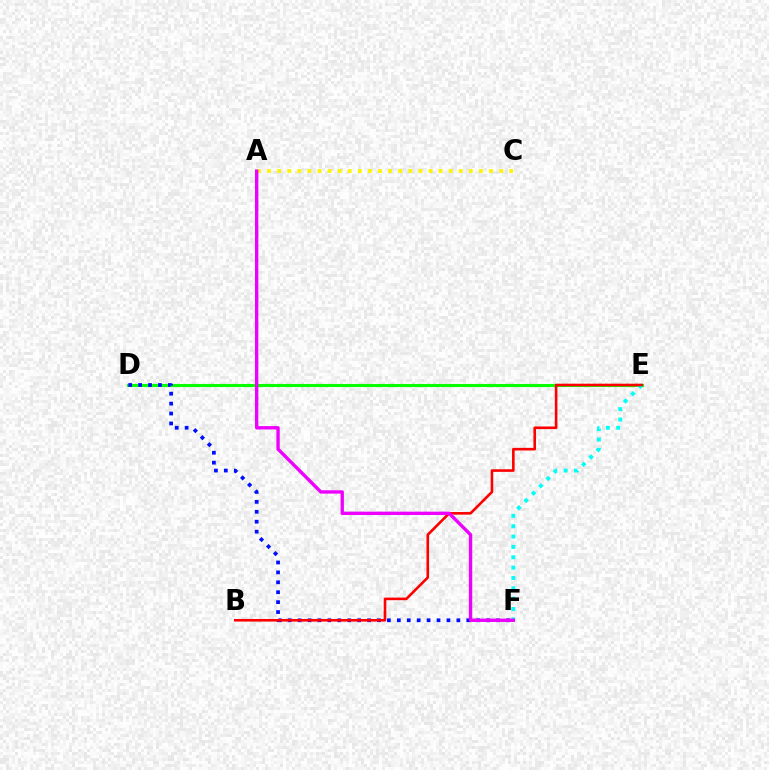{('D', 'E'): [{'color': '#08ff00', 'line_style': 'solid', 'thickness': 2.23}], ('A', 'C'): [{'color': '#fcf500', 'line_style': 'dotted', 'thickness': 2.74}], ('E', 'F'): [{'color': '#00fff6', 'line_style': 'dotted', 'thickness': 2.81}], ('D', 'F'): [{'color': '#0010ff', 'line_style': 'dotted', 'thickness': 2.7}], ('B', 'E'): [{'color': '#ff0000', 'line_style': 'solid', 'thickness': 1.88}], ('A', 'F'): [{'color': '#ee00ff', 'line_style': 'solid', 'thickness': 2.42}]}